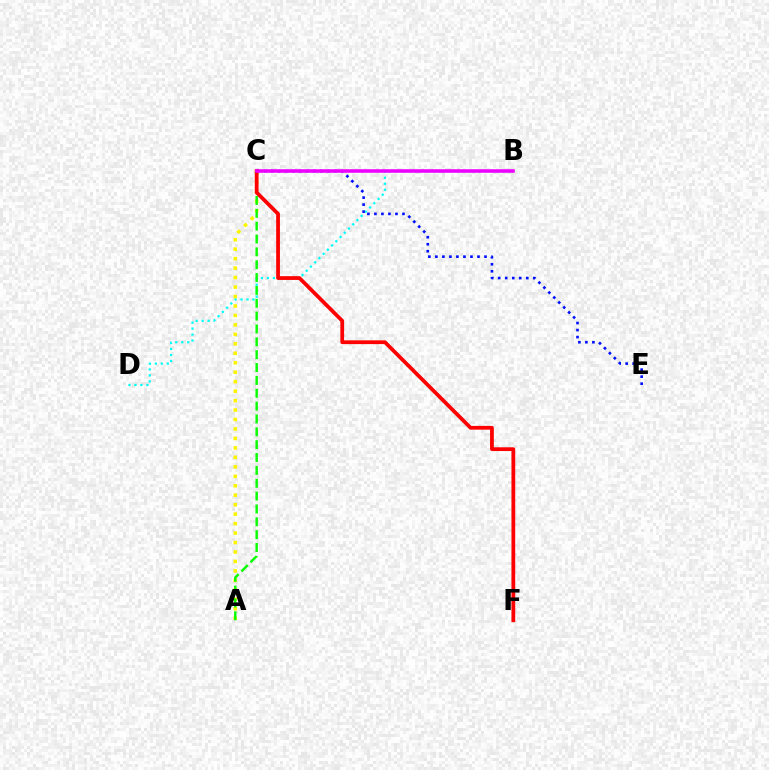{('B', 'D'): [{'color': '#00fff6', 'line_style': 'dotted', 'thickness': 1.62}], ('C', 'E'): [{'color': '#0010ff', 'line_style': 'dotted', 'thickness': 1.91}], ('A', 'C'): [{'color': '#fcf500', 'line_style': 'dotted', 'thickness': 2.57}, {'color': '#08ff00', 'line_style': 'dashed', 'thickness': 1.75}], ('C', 'F'): [{'color': '#ff0000', 'line_style': 'solid', 'thickness': 2.71}], ('B', 'C'): [{'color': '#ee00ff', 'line_style': 'solid', 'thickness': 2.55}]}